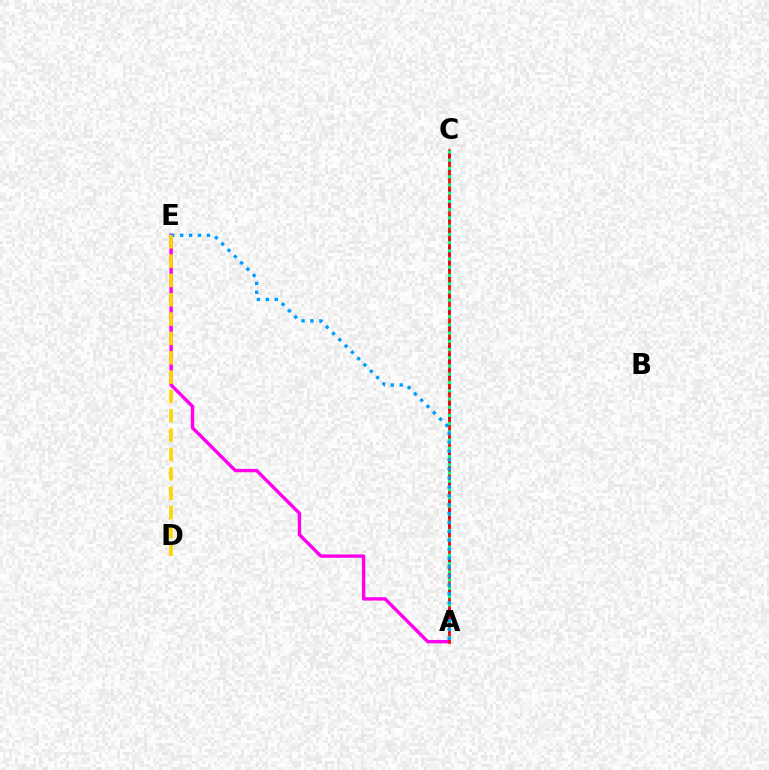{('A', 'C'): [{'color': '#3700ff', 'line_style': 'dashed', 'thickness': 2.1}, {'color': '#4fff00', 'line_style': 'dotted', 'thickness': 1.93}, {'color': '#ff0000', 'line_style': 'solid', 'thickness': 1.85}, {'color': '#00ff86', 'line_style': 'dotted', 'thickness': 2.24}], ('A', 'E'): [{'color': '#ff00ed', 'line_style': 'solid', 'thickness': 2.44}, {'color': '#009eff', 'line_style': 'dotted', 'thickness': 2.42}], ('D', 'E'): [{'color': '#ffd500', 'line_style': 'dashed', 'thickness': 2.63}]}